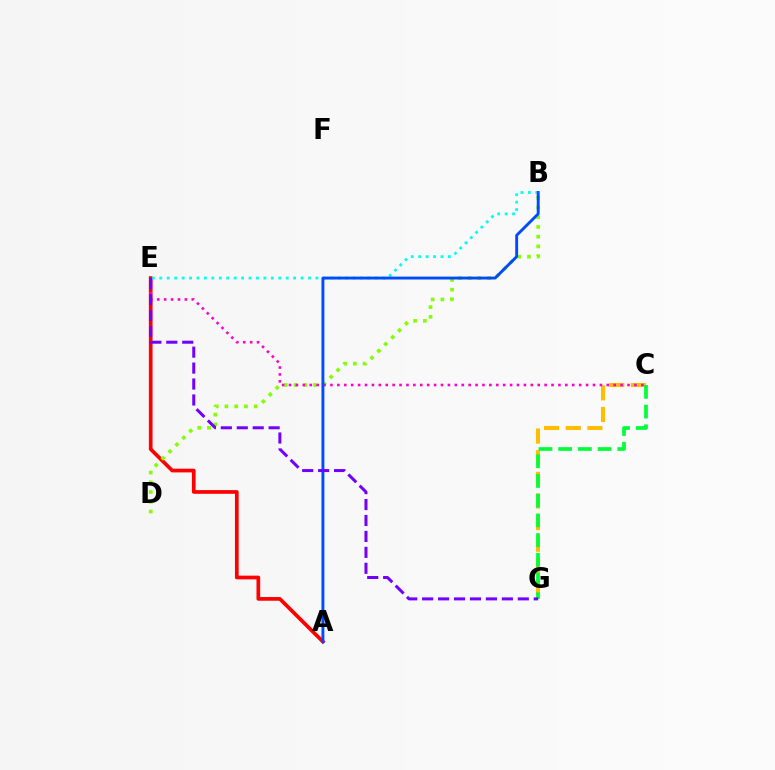{('A', 'E'): [{'color': '#ff0000', 'line_style': 'solid', 'thickness': 2.67}], ('B', 'E'): [{'color': '#00fff6', 'line_style': 'dotted', 'thickness': 2.02}], ('B', 'D'): [{'color': '#84ff00', 'line_style': 'dotted', 'thickness': 2.64}], ('C', 'G'): [{'color': '#ffbd00', 'line_style': 'dashed', 'thickness': 2.94}, {'color': '#00ff39', 'line_style': 'dashed', 'thickness': 2.68}], ('C', 'E'): [{'color': '#ff00cf', 'line_style': 'dotted', 'thickness': 1.88}], ('A', 'B'): [{'color': '#004bff', 'line_style': 'solid', 'thickness': 2.08}], ('E', 'G'): [{'color': '#7200ff', 'line_style': 'dashed', 'thickness': 2.17}]}